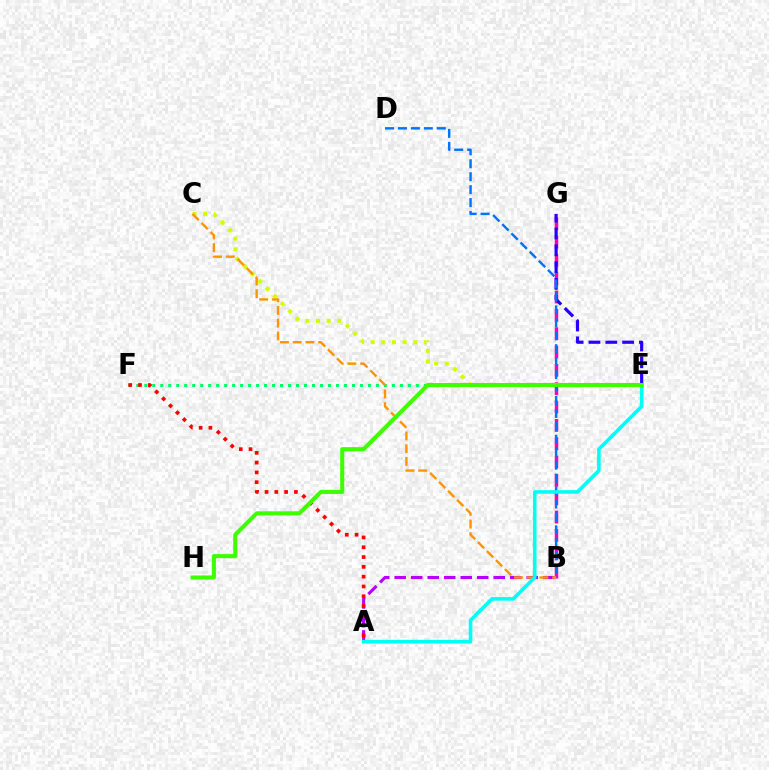{('B', 'G'): [{'color': '#ff00ac', 'line_style': 'dashed', 'thickness': 2.49}], ('E', 'F'): [{'color': '#00ff5c', 'line_style': 'dotted', 'thickness': 2.17}], ('E', 'G'): [{'color': '#2500ff', 'line_style': 'dashed', 'thickness': 2.29}], ('A', 'B'): [{'color': '#b900ff', 'line_style': 'dashed', 'thickness': 2.24}], ('A', 'F'): [{'color': '#ff0000', 'line_style': 'dotted', 'thickness': 2.66}], ('B', 'D'): [{'color': '#0074ff', 'line_style': 'dashed', 'thickness': 1.76}], ('C', 'E'): [{'color': '#d1ff00', 'line_style': 'dotted', 'thickness': 2.88}], ('B', 'C'): [{'color': '#ff9400', 'line_style': 'dashed', 'thickness': 1.73}], ('A', 'E'): [{'color': '#00fff6', 'line_style': 'solid', 'thickness': 2.6}], ('E', 'H'): [{'color': '#3dff00', 'line_style': 'solid', 'thickness': 2.92}]}